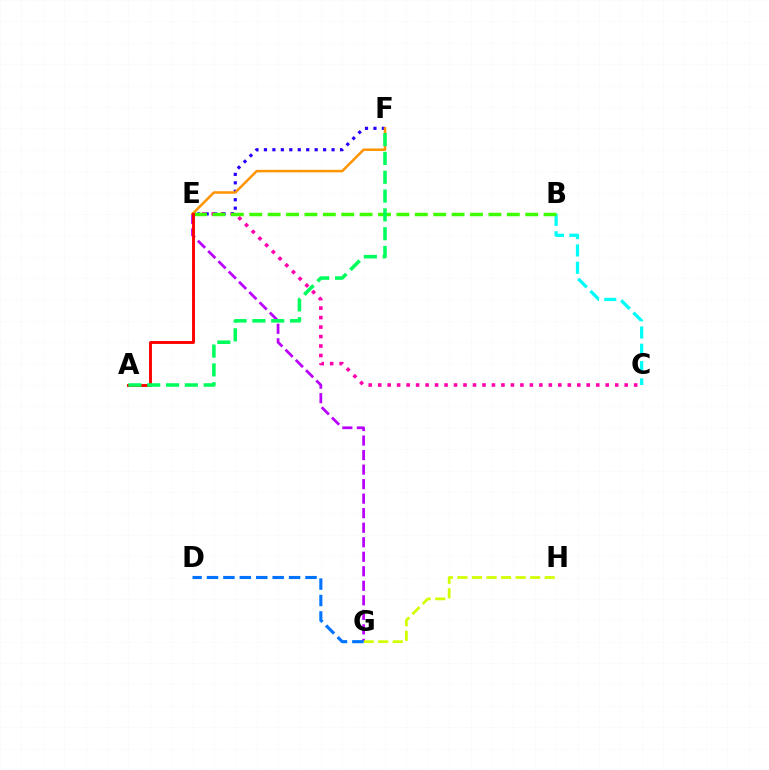{('B', 'C'): [{'color': '#00fff6', 'line_style': 'dashed', 'thickness': 2.35}], ('C', 'E'): [{'color': '#ff00ac', 'line_style': 'dotted', 'thickness': 2.58}], ('E', 'G'): [{'color': '#b900ff', 'line_style': 'dashed', 'thickness': 1.97}], ('E', 'F'): [{'color': '#2500ff', 'line_style': 'dotted', 'thickness': 2.3}, {'color': '#ff9400', 'line_style': 'solid', 'thickness': 1.8}], ('G', 'H'): [{'color': '#d1ff00', 'line_style': 'dashed', 'thickness': 1.98}], ('B', 'E'): [{'color': '#3dff00', 'line_style': 'dashed', 'thickness': 2.5}], ('A', 'E'): [{'color': '#ff0000', 'line_style': 'solid', 'thickness': 2.08}], ('D', 'G'): [{'color': '#0074ff', 'line_style': 'dashed', 'thickness': 2.23}], ('A', 'F'): [{'color': '#00ff5c', 'line_style': 'dashed', 'thickness': 2.56}]}